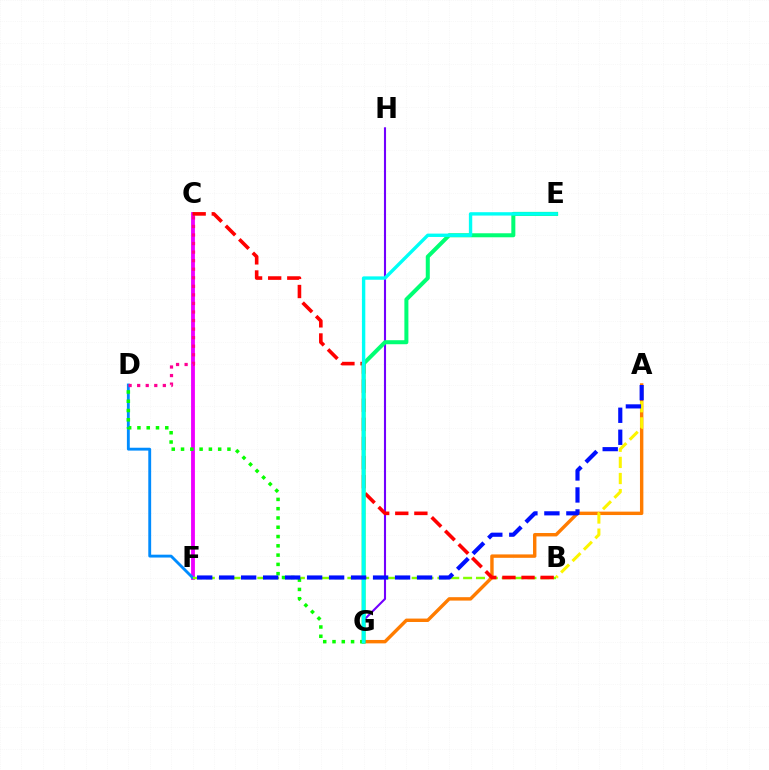{('C', 'F'): [{'color': '#ee00ff', 'line_style': 'solid', 'thickness': 2.76}], ('G', 'H'): [{'color': '#7200ff', 'line_style': 'solid', 'thickness': 1.51}], ('D', 'F'): [{'color': '#008cff', 'line_style': 'solid', 'thickness': 2.06}], ('B', 'F'): [{'color': '#84ff00', 'line_style': 'dashed', 'thickness': 1.75}], ('D', 'G'): [{'color': '#08ff00', 'line_style': 'dotted', 'thickness': 2.52}], ('A', 'G'): [{'color': '#ff7c00', 'line_style': 'solid', 'thickness': 2.46}], ('A', 'B'): [{'color': '#fcf500', 'line_style': 'dashed', 'thickness': 2.19}], ('B', 'C'): [{'color': '#ff0000', 'line_style': 'dashed', 'thickness': 2.6}], ('E', 'G'): [{'color': '#00ff74', 'line_style': 'solid', 'thickness': 2.89}, {'color': '#00fff6', 'line_style': 'solid', 'thickness': 2.43}], ('C', 'D'): [{'color': '#ff0094', 'line_style': 'dotted', 'thickness': 2.32}], ('A', 'F'): [{'color': '#0010ff', 'line_style': 'dashed', 'thickness': 2.99}]}